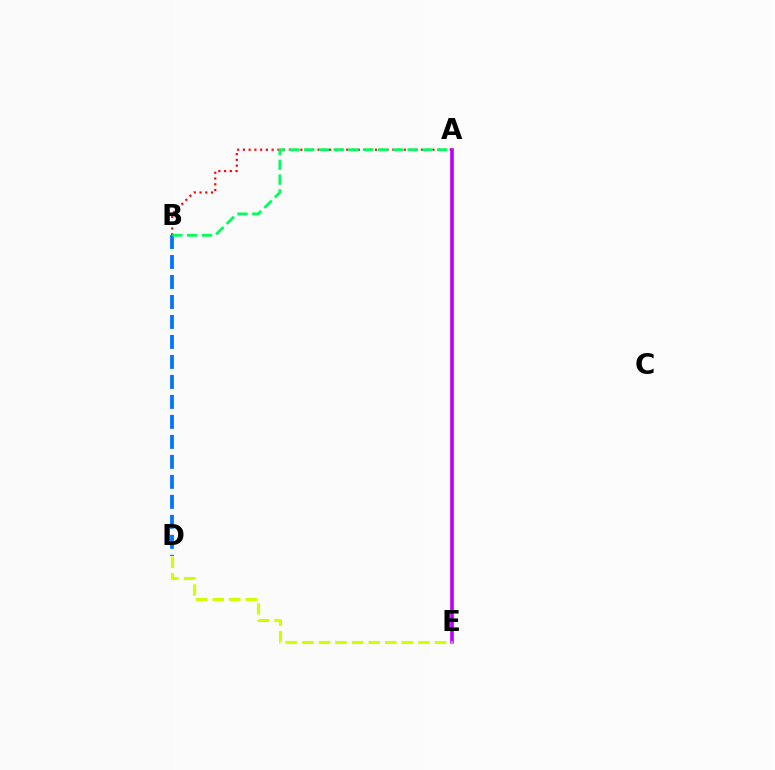{('A', 'B'): [{'color': '#ff0000', 'line_style': 'dotted', 'thickness': 1.56}, {'color': '#00ff5c', 'line_style': 'dashed', 'thickness': 2.01}], ('A', 'E'): [{'color': '#b900ff', 'line_style': 'solid', 'thickness': 2.6}], ('B', 'D'): [{'color': '#0074ff', 'line_style': 'dashed', 'thickness': 2.72}], ('D', 'E'): [{'color': '#d1ff00', 'line_style': 'dashed', 'thickness': 2.25}]}